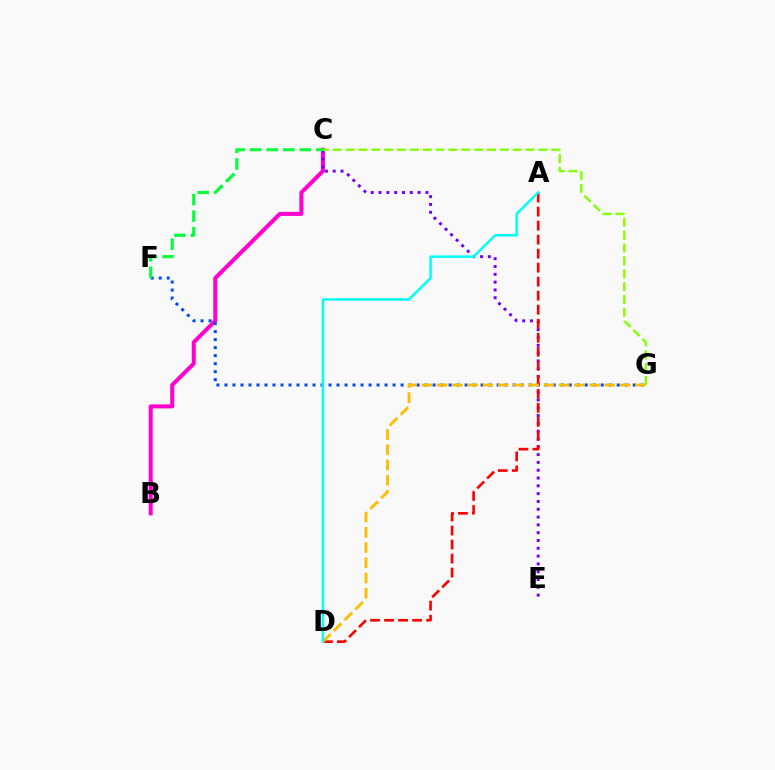{('B', 'C'): [{'color': '#ff00cf', 'line_style': 'solid', 'thickness': 2.9}], ('F', 'G'): [{'color': '#004bff', 'line_style': 'dotted', 'thickness': 2.18}], ('C', 'E'): [{'color': '#7200ff', 'line_style': 'dotted', 'thickness': 2.12}], ('C', 'F'): [{'color': '#00ff39', 'line_style': 'dashed', 'thickness': 2.25}], ('C', 'G'): [{'color': '#84ff00', 'line_style': 'dashed', 'thickness': 1.75}], ('A', 'D'): [{'color': '#ff0000', 'line_style': 'dashed', 'thickness': 1.9}, {'color': '#00fff6', 'line_style': 'solid', 'thickness': 1.8}], ('D', 'G'): [{'color': '#ffbd00', 'line_style': 'dashed', 'thickness': 2.07}]}